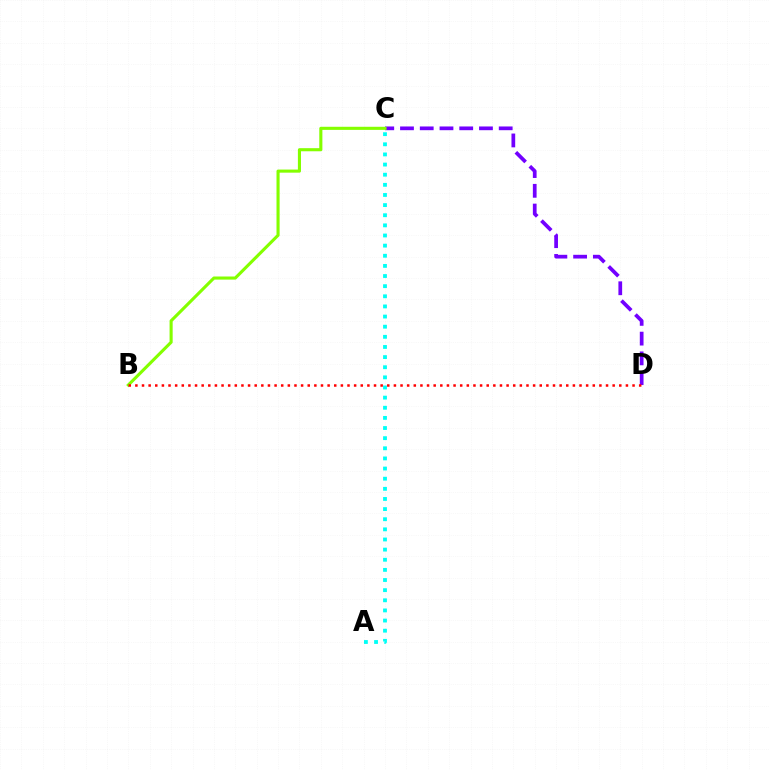{('C', 'D'): [{'color': '#7200ff', 'line_style': 'dashed', 'thickness': 2.68}], ('A', 'C'): [{'color': '#00fff6', 'line_style': 'dotted', 'thickness': 2.75}], ('B', 'C'): [{'color': '#84ff00', 'line_style': 'solid', 'thickness': 2.23}], ('B', 'D'): [{'color': '#ff0000', 'line_style': 'dotted', 'thickness': 1.8}]}